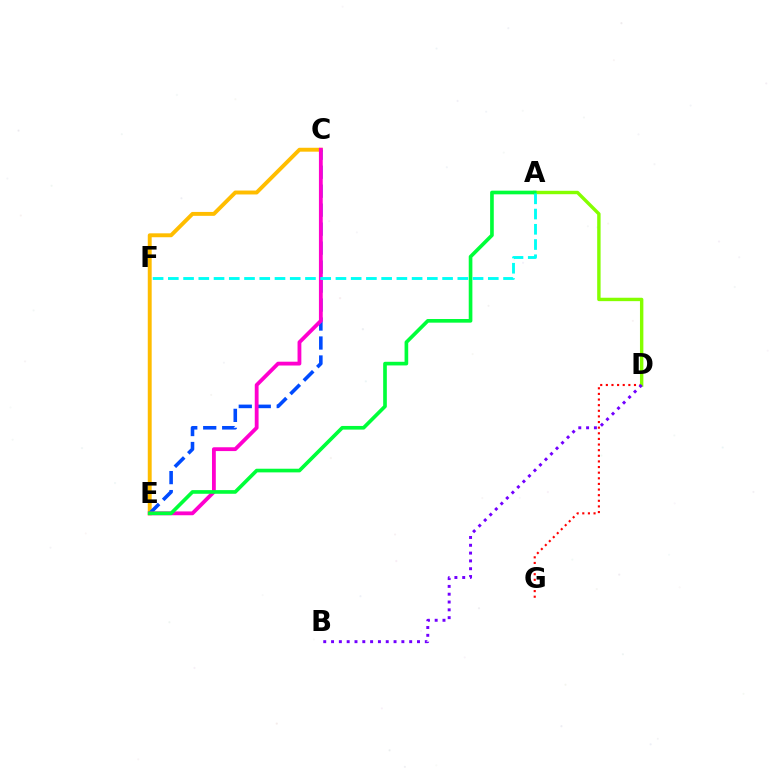{('C', 'E'): [{'color': '#ffbd00', 'line_style': 'solid', 'thickness': 2.82}, {'color': '#004bff', 'line_style': 'dashed', 'thickness': 2.58}, {'color': '#ff00cf', 'line_style': 'solid', 'thickness': 2.75}], ('D', 'G'): [{'color': '#ff0000', 'line_style': 'dotted', 'thickness': 1.53}], ('A', 'D'): [{'color': '#84ff00', 'line_style': 'solid', 'thickness': 2.45}], ('A', 'E'): [{'color': '#00ff39', 'line_style': 'solid', 'thickness': 2.63}], ('A', 'F'): [{'color': '#00fff6', 'line_style': 'dashed', 'thickness': 2.07}], ('B', 'D'): [{'color': '#7200ff', 'line_style': 'dotted', 'thickness': 2.12}]}